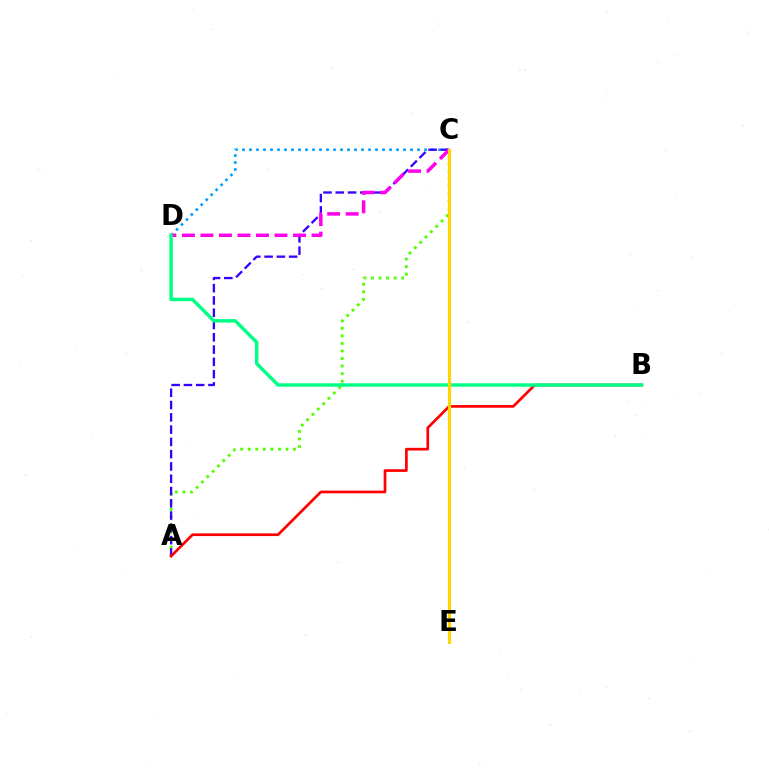{('C', 'D'): [{'color': '#009eff', 'line_style': 'dotted', 'thickness': 1.9}, {'color': '#ff00ed', 'line_style': 'dashed', 'thickness': 2.52}], ('A', 'C'): [{'color': '#4fff00', 'line_style': 'dotted', 'thickness': 2.05}, {'color': '#3700ff', 'line_style': 'dashed', 'thickness': 1.67}], ('A', 'B'): [{'color': '#ff0000', 'line_style': 'solid', 'thickness': 1.94}], ('B', 'D'): [{'color': '#00ff86', 'line_style': 'solid', 'thickness': 2.49}], ('C', 'E'): [{'color': '#ffd500', 'line_style': 'solid', 'thickness': 2.26}]}